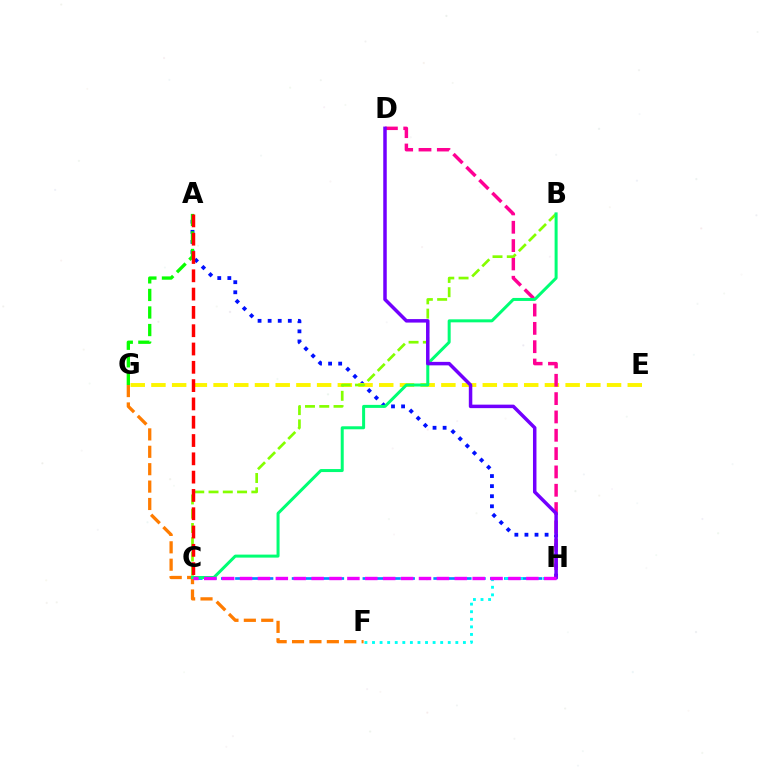{('A', 'H'): [{'color': '#0010ff', 'line_style': 'dotted', 'thickness': 2.74}], ('F', 'G'): [{'color': '#ff7c00', 'line_style': 'dashed', 'thickness': 2.36}], ('A', 'G'): [{'color': '#08ff00', 'line_style': 'dashed', 'thickness': 2.38}], ('E', 'G'): [{'color': '#fcf500', 'line_style': 'dashed', 'thickness': 2.81}], ('D', 'H'): [{'color': '#ff0094', 'line_style': 'dashed', 'thickness': 2.49}, {'color': '#7200ff', 'line_style': 'solid', 'thickness': 2.51}], ('C', 'H'): [{'color': '#008cff', 'line_style': 'dashed', 'thickness': 1.92}, {'color': '#ee00ff', 'line_style': 'dashed', 'thickness': 2.43}], ('B', 'C'): [{'color': '#84ff00', 'line_style': 'dashed', 'thickness': 1.94}, {'color': '#00ff74', 'line_style': 'solid', 'thickness': 2.16}], ('F', 'H'): [{'color': '#00fff6', 'line_style': 'dotted', 'thickness': 2.06}], ('A', 'C'): [{'color': '#ff0000', 'line_style': 'dashed', 'thickness': 2.49}]}